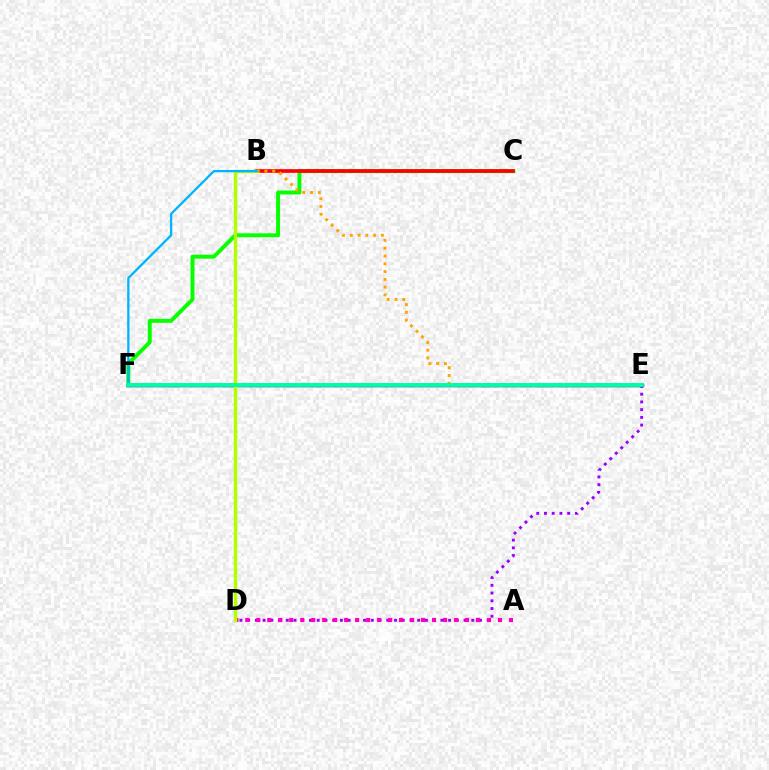{('D', 'E'): [{'color': '#9b00ff', 'line_style': 'dotted', 'thickness': 2.1}], ('C', 'F'): [{'color': '#08ff00', 'line_style': 'solid', 'thickness': 2.84}], ('A', 'D'): [{'color': '#ff00bd', 'line_style': 'dotted', 'thickness': 2.98}], ('B', 'C'): [{'color': '#ff0000', 'line_style': 'solid', 'thickness': 2.65}], ('E', 'F'): [{'color': '#0010ff', 'line_style': 'solid', 'thickness': 2.51}, {'color': '#00ff9d', 'line_style': 'solid', 'thickness': 2.78}], ('B', 'D'): [{'color': '#b3ff00', 'line_style': 'solid', 'thickness': 2.47}], ('B', 'E'): [{'color': '#ffa500', 'line_style': 'dotted', 'thickness': 2.11}], ('B', 'F'): [{'color': '#00b5ff', 'line_style': 'solid', 'thickness': 1.67}]}